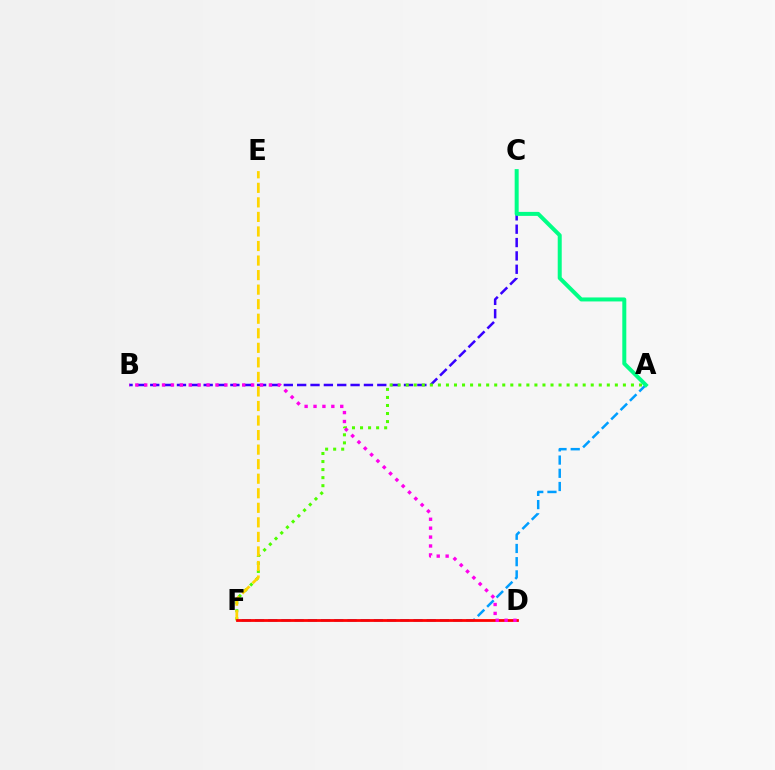{('B', 'C'): [{'color': '#3700ff', 'line_style': 'dashed', 'thickness': 1.81}], ('A', 'F'): [{'color': '#4fff00', 'line_style': 'dotted', 'thickness': 2.19}, {'color': '#009eff', 'line_style': 'dashed', 'thickness': 1.79}], ('E', 'F'): [{'color': '#ffd500', 'line_style': 'dashed', 'thickness': 1.98}], ('D', 'F'): [{'color': '#ff0000', 'line_style': 'solid', 'thickness': 2.0}], ('A', 'C'): [{'color': '#00ff86', 'line_style': 'solid', 'thickness': 2.88}], ('B', 'D'): [{'color': '#ff00ed', 'line_style': 'dotted', 'thickness': 2.42}]}